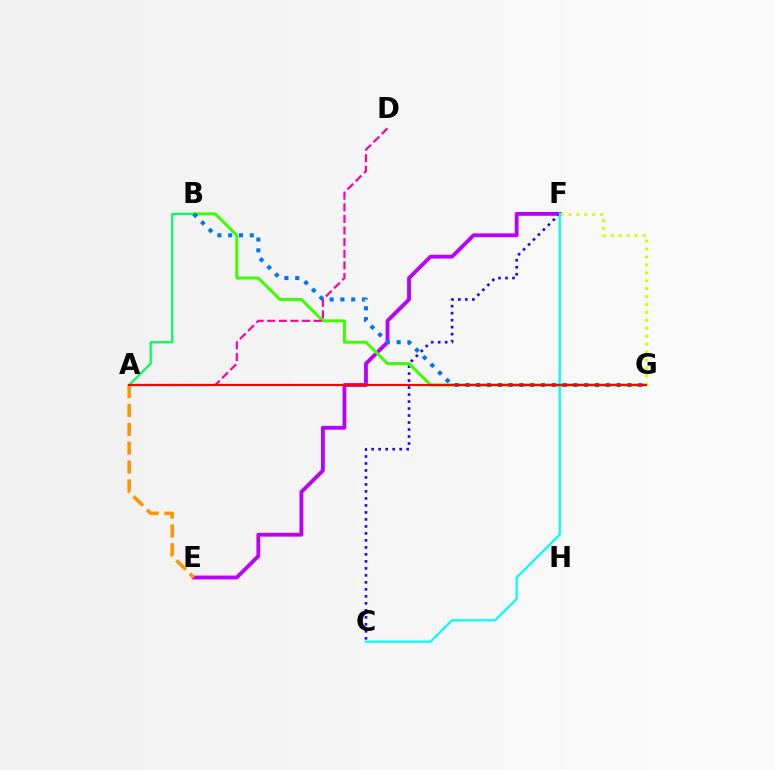{('E', 'F'): [{'color': '#b900ff', 'line_style': 'solid', 'thickness': 2.75}], ('C', 'F'): [{'color': '#2500ff', 'line_style': 'dotted', 'thickness': 1.9}, {'color': '#00fff6', 'line_style': 'solid', 'thickness': 1.61}], ('A', 'B'): [{'color': '#00ff5c', 'line_style': 'solid', 'thickness': 1.62}], ('B', 'G'): [{'color': '#3dff00', 'line_style': 'solid', 'thickness': 2.16}, {'color': '#0074ff', 'line_style': 'dotted', 'thickness': 2.94}], ('F', 'G'): [{'color': '#d1ff00', 'line_style': 'dotted', 'thickness': 2.16}], ('A', 'D'): [{'color': '#ff00ac', 'line_style': 'dashed', 'thickness': 1.58}], ('A', 'E'): [{'color': '#ff9400', 'line_style': 'dashed', 'thickness': 2.56}], ('A', 'G'): [{'color': '#ff0000', 'line_style': 'solid', 'thickness': 1.55}]}